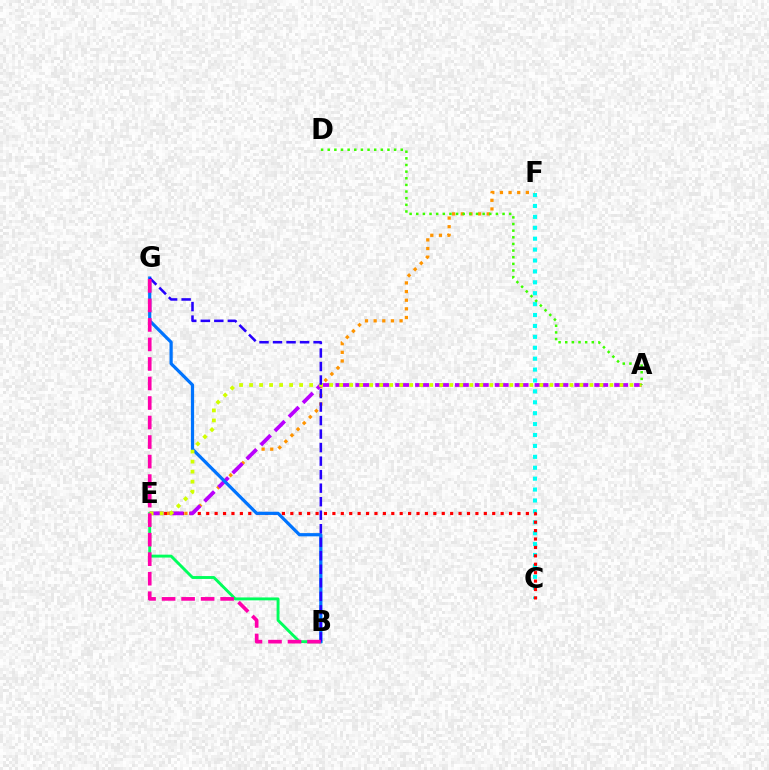{('C', 'F'): [{'color': '#00fff6', 'line_style': 'dotted', 'thickness': 2.96}], ('B', 'E'): [{'color': '#00ff5c', 'line_style': 'solid', 'thickness': 2.09}], ('C', 'E'): [{'color': '#ff0000', 'line_style': 'dotted', 'thickness': 2.29}], ('E', 'F'): [{'color': '#ff9400', 'line_style': 'dotted', 'thickness': 2.35}], ('A', 'E'): [{'color': '#b900ff', 'line_style': 'dashed', 'thickness': 2.7}, {'color': '#d1ff00', 'line_style': 'dotted', 'thickness': 2.72}], ('B', 'G'): [{'color': '#0074ff', 'line_style': 'solid', 'thickness': 2.32}, {'color': '#2500ff', 'line_style': 'dashed', 'thickness': 1.84}, {'color': '#ff00ac', 'line_style': 'dashed', 'thickness': 2.65}], ('A', 'D'): [{'color': '#3dff00', 'line_style': 'dotted', 'thickness': 1.8}]}